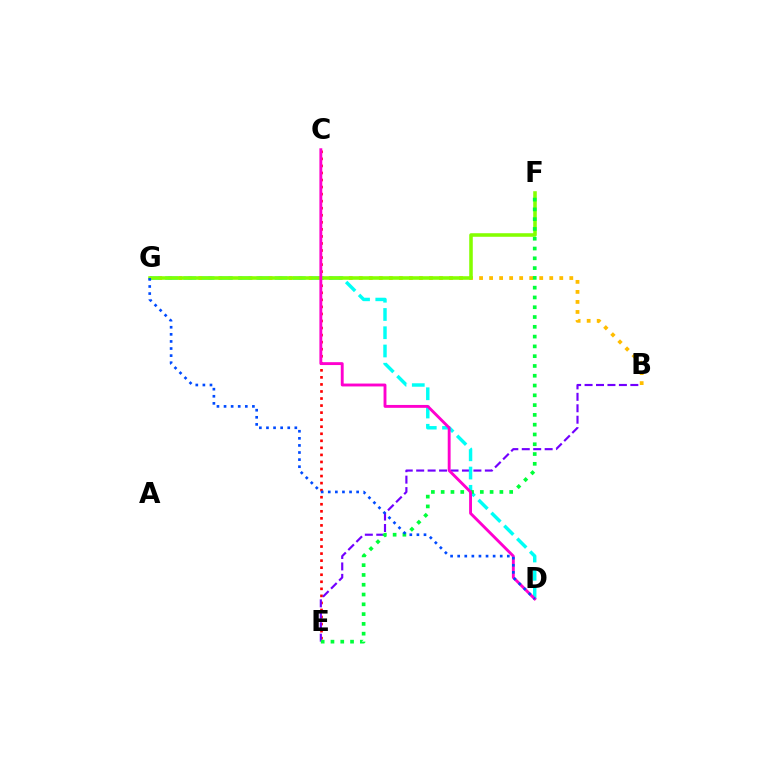{('C', 'E'): [{'color': '#ff0000', 'line_style': 'dotted', 'thickness': 1.92}], ('B', 'G'): [{'color': '#ffbd00', 'line_style': 'dotted', 'thickness': 2.72}], ('B', 'E'): [{'color': '#7200ff', 'line_style': 'dashed', 'thickness': 1.55}], ('D', 'G'): [{'color': '#00fff6', 'line_style': 'dashed', 'thickness': 2.48}, {'color': '#004bff', 'line_style': 'dotted', 'thickness': 1.93}], ('F', 'G'): [{'color': '#84ff00', 'line_style': 'solid', 'thickness': 2.56}], ('E', 'F'): [{'color': '#00ff39', 'line_style': 'dotted', 'thickness': 2.66}], ('C', 'D'): [{'color': '#ff00cf', 'line_style': 'solid', 'thickness': 2.07}]}